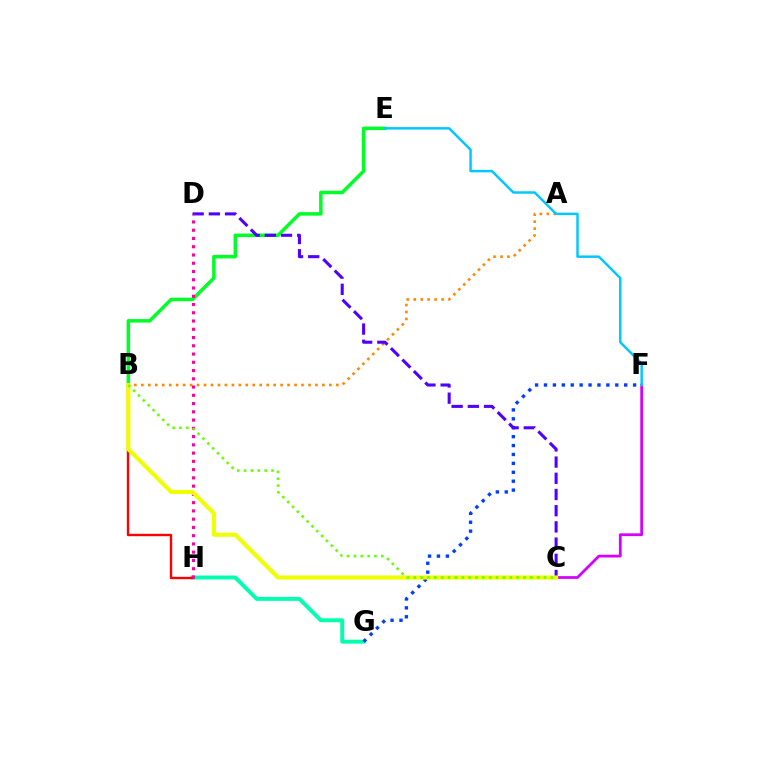{('G', 'H'): [{'color': '#00ffaf', 'line_style': 'solid', 'thickness': 2.83}], ('F', 'G'): [{'color': '#003fff', 'line_style': 'dotted', 'thickness': 2.42}], ('B', 'H'): [{'color': '#ff0000', 'line_style': 'solid', 'thickness': 1.71}], ('A', 'B'): [{'color': '#ff8800', 'line_style': 'dotted', 'thickness': 1.89}], ('B', 'E'): [{'color': '#00ff27', 'line_style': 'solid', 'thickness': 2.51}], ('C', 'D'): [{'color': '#4f00ff', 'line_style': 'dashed', 'thickness': 2.2}], ('D', 'H'): [{'color': '#ff00a0', 'line_style': 'dotted', 'thickness': 2.24}], ('C', 'F'): [{'color': '#d600ff', 'line_style': 'solid', 'thickness': 2.0}], ('B', 'C'): [{'color': '#eeff00', 'line_style': 'solid', 'thickness': 2.96}, {'color': '#66ff00', 'line_style': 'dotted', 'thickness': 1.86}], ('E', 'F'): [{'color': '#00c7ff', 'line_style': 'solid', 'thickness': 1.77}]}